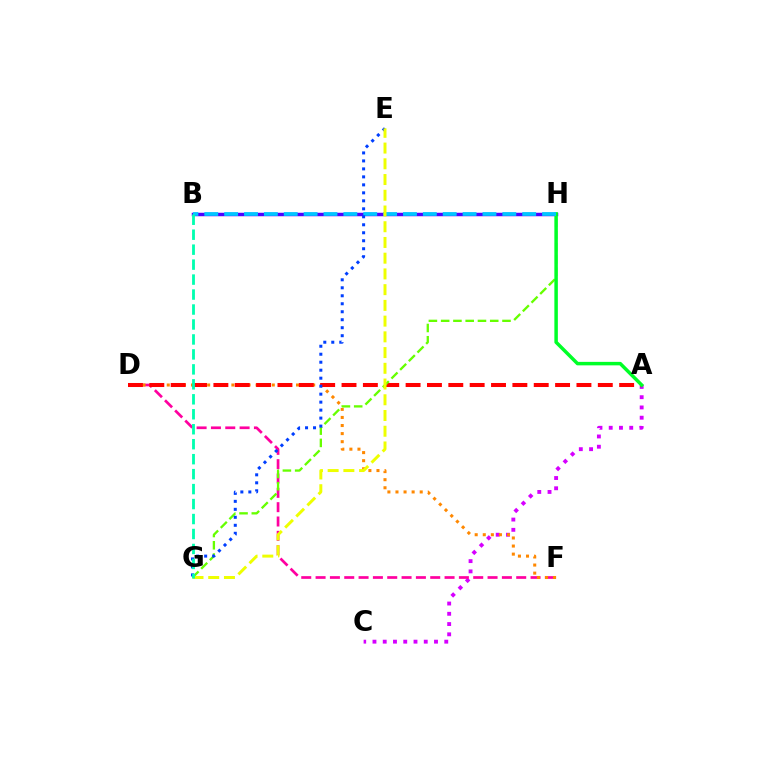{('A', 'C'): [{'color': '#d600ff', 'line_style': 'dotted', 'thickness': 2.79}], ('D', 'F'): [{'color': '#ff00a0', 'line_style': 'dashed', 'thickness': 1.95}, {'color': '#ff8800', 'line_style': 'dotted', 'thickness': 2.19}], ('B', 'H'): [{'color': '#4f00ff', 'line_style': 'solid', 'thickness': 2.5}, {'color': '#00c7ff', 'line_style': 'dashed', 'thickness': 2.7}], ('A', 'D'): [{'color': '#ff0000', 'line_style': 'dashed', 'thickness': 2.9}], ('G', 'H'): [{'color': '#66ff00', 'line_style': 'dashed', 'thickness': 1.67}], ('A', 'H'): [{'color': '#00ff27', 'line_style': 'solid', 'thickness': 2.51}], ('E', 'G'): [{'color': '#003fff', 'line_style': 'dotted', 'thickness': 2.17}, {'color': '#eeff00', 'line_style': 'dashed', 'thickness': 2.14}], ('B', 'G'): [{'color': '#00ffaf', 'line_style': 'dashed', 'thickness': 2.03}]}